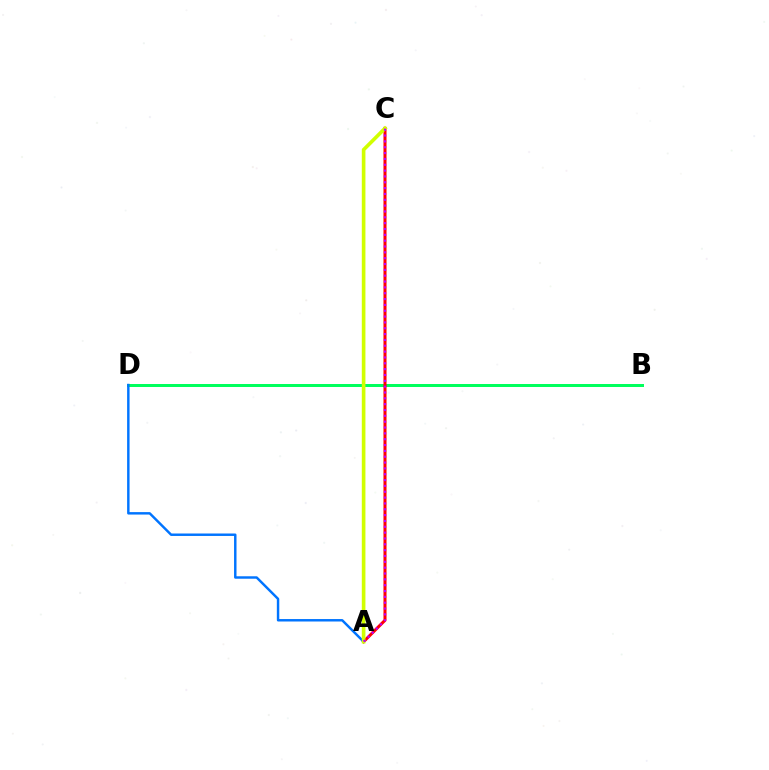{('B', 'D'): [{'color': '#00ff5c', 'line_style': 'solid', 'thickness': 2.15}], ('A', 'C'): [{'color': '#ff0000', 'line_style': 'solid', 'thickness': 2.19}, {'color': '#d1ff00', 'line_style': 'solid', 'thickness': 2.62}, {'color': '#b900ff', 'line_style': 'dotted', 'thickness': 1.59}], ('A', 'D'): [{'color': '#0074ff', 'line_style': 'solid', 'thickness': 1.76}]}